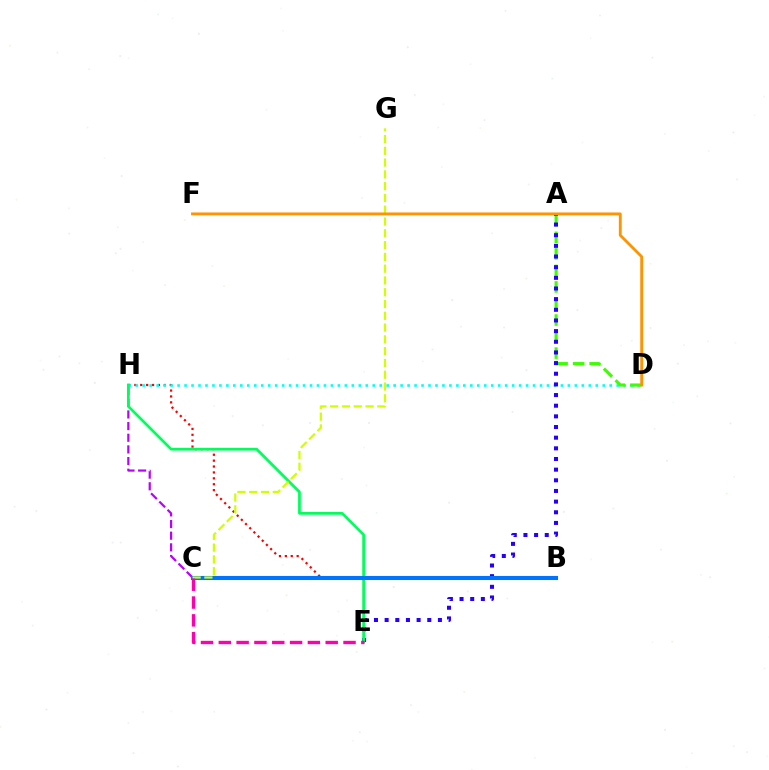{('B', 'H'): [{'color': '#ff0000', 'line_style': 'dotted', 'thickness': 1.6}], ('C', 'H'): [{'color': '#b900ff', 'line_style': 'dashed', 'thickness': 1.58}], ('D', 'H'): [{'color': '#00fff6', 'line_style': 'dotted', 'thickness': 1.89}], ('A', 'D'): [{'color': '#3dff00', 'line_style': 'dashed', 'thickness': 2.25}], ('A', 'E'): [{'color': '#2500ff', 'line_style': 'dotted', 'thickness': 2.9}], ('E', 'H'): [{'color': '#00ff5c', 'line_style': 'solid', 'thickness': 1.97}], ('B', 'C'): [{'color': '#0074ff', 'line_style': 'solid', 'thickness': 2.95}], ('C', 'G'): [{'color': '#d1ff00', 'line_style': 'dashed', 'thickness': 1.6}], ('C', 'E'): [{'color': '#ff00ac', 'line_style': 'dashed', 'thickness': 2.42}], ('D', 'F'): [{'color': '#ff9400', 'line_style': 'solid', 'thickness': 2.06}]}